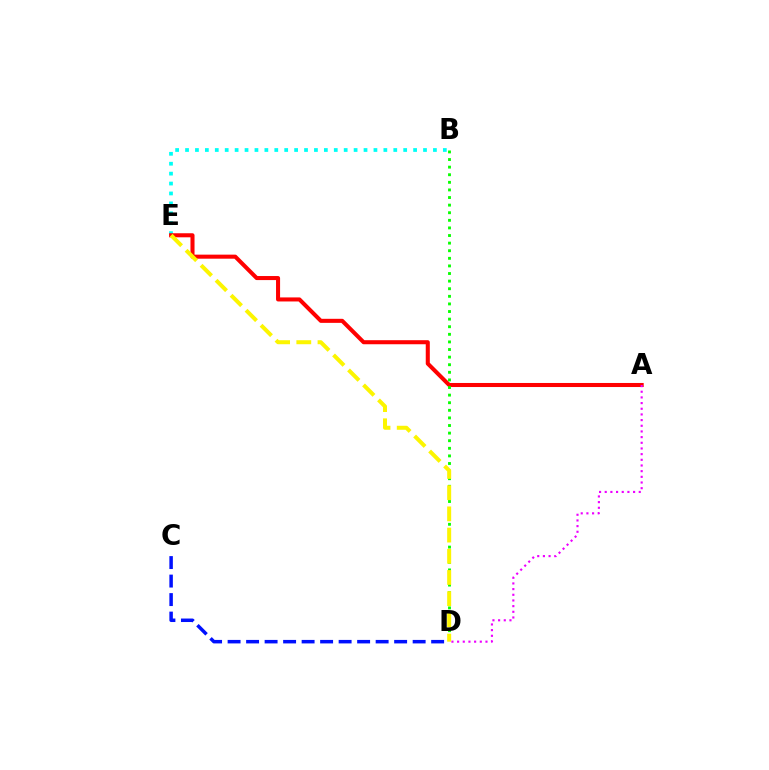{('B', 'E'): [{'color': '#00fff6', 'line_style': 'dotted', 'thickness': 2.69}], ('A', 'E'): [{'color': '#ff0000', 'line_style': 'solid', 'thickness': 2.92}], ('B', 'D'): [{'color': '#08ff00', 'line_style': 'dotted', 'thickness': 2.06}], ('C', 'D'): [{'color': '#0010ff', 'line_style': 'dashed', 'thickness': 2.51}], ('A', 'D'): [{'color': '#ee00ff', 'line_style': 'dotted', 'thickness': 1.54}], ('D', 'E'): [{'color': '#fcf500', 'line_style': 'dashed', 'thickness': 2.88}]}